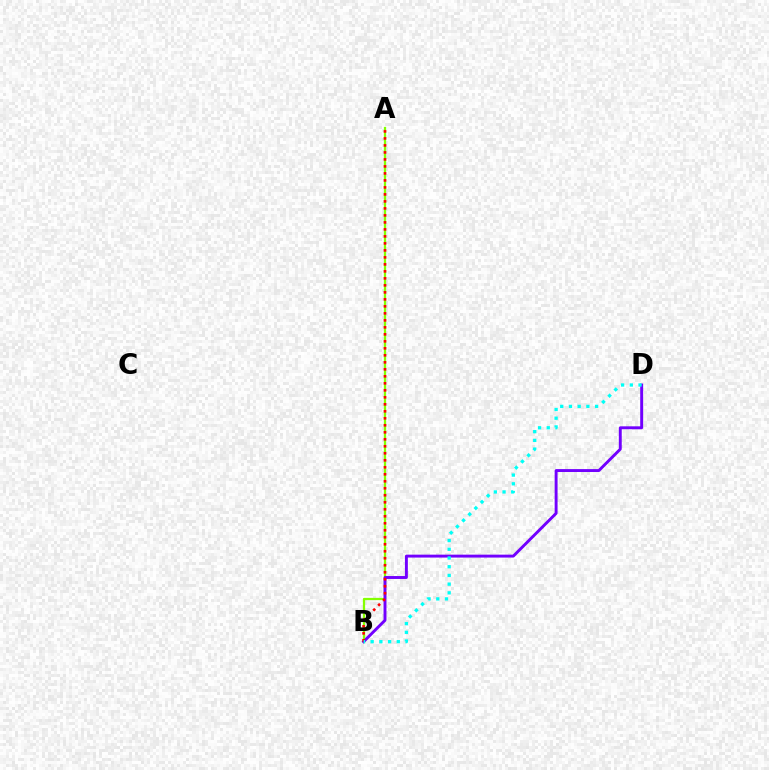{('A', 'B'): [{'color': '#84ff00', 'line_style': 'solid', 'thickness': 1.63}, {'color': '#ff0000', 'line_style': 'dotted', 'thickness': 1.9}], ('B', 'D'): [{'color': '#7200ff', 'line_style': 'solid', 'thickness': 2.1}, {'color': '#00fff6', 'line_style': 'dotted', 'thickness': 2.37}]}